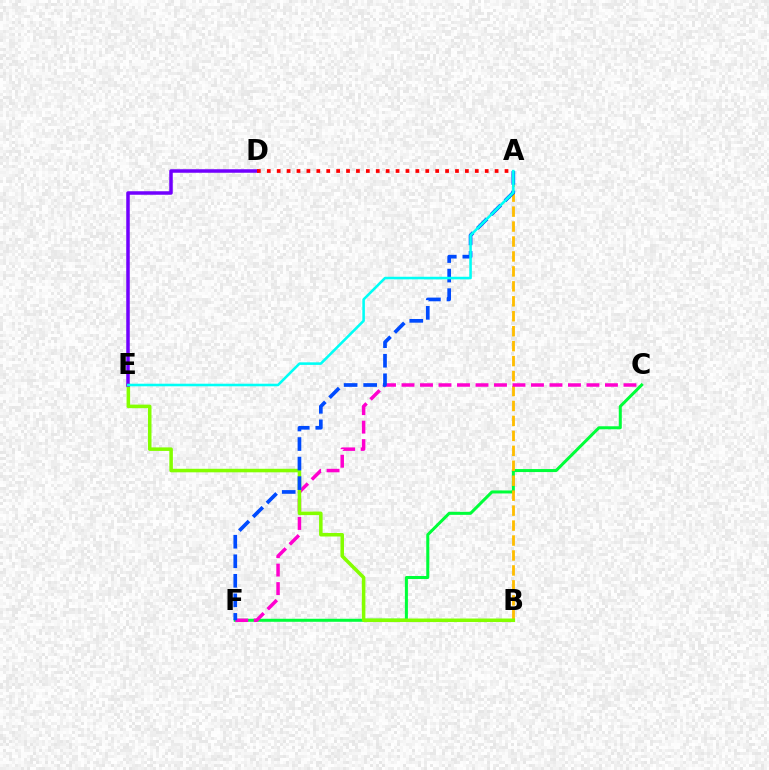{('C', 'F'): [{'color': '#00ff39', 'line_style': 'solid', 'thickness': 2.18}, {'color': '#ff00cf', 'line_style': 'dashed', 'thickness': 2.51}], ('A', 'B'): [{'color': '#ffbd00', 'line_style': 'dashed', 'thickness': 2.03}], ('B', 'E'): [{'color': '#84ff00', 'line_style': 'solid', 'thickness': 2.54}], ('A', 'F'): [{'color': '#004bff', 'line_style': 'dashed', 'thickness': 2.65}], ('D', 'E'): [{'color': '#7200ff', 'line_style': 'solid', 'thickness': 2.52}], ('A', 'E'): [{'color': '#00fff6', 'line_style': 'solid', 'thickness': 1.85}], ('A', 'D'): [{'color': '#ff0000', 'line_style': 'dotted', 'thickness': 2.69}]}